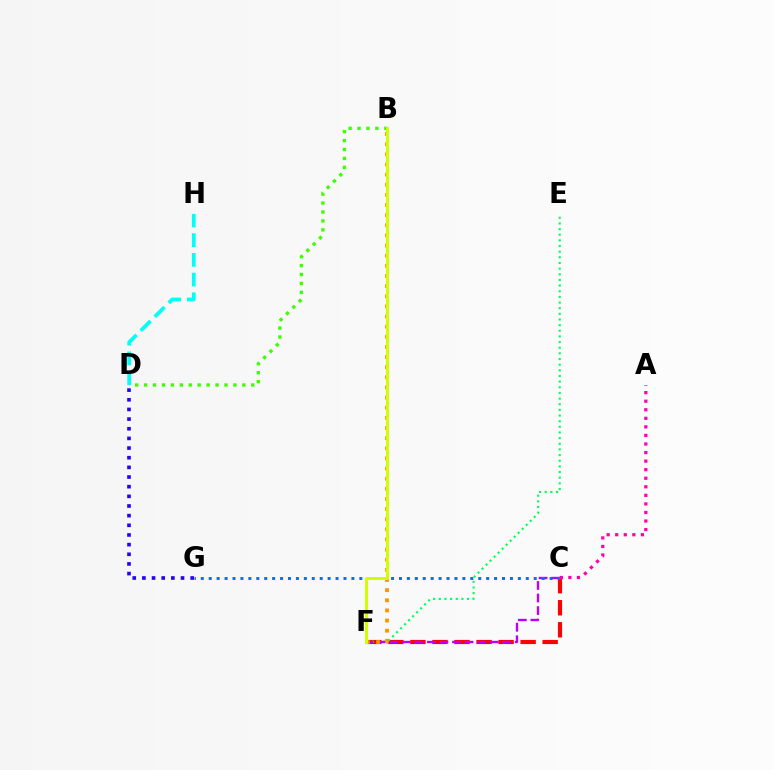{('B', 'D'): [{'color': '#3dff00', 'line_style': 'dotted', 'thickness': 2.43}], ('C', 'F'): [{'color': '#ff0000', 'line_style': 'dashed', 'thickness': 2.99}, {'color': '#b900ff', 'line_style': 'dashed', 'thickness': 1.7}], ('D', 'G'): [{'color': '#2500ff', 'line_style': 'dotted', 'thickness': 2.62}], ('E', 'F'): [{'color': '#00ff5c', 'line_style': 'dotted', 'thickness': 1.54}], ('D', 'H'): [{'color': '#00fff6', 'line_style': 'dashed', 'thickness': 2.68}], ('C', 'G'): [{'color': '#0074ff', 'line_style': 'dotted', 'thickness': 2.15}], ('A', 'C'): [{'color': '#ff00ac', 'line_style': 'dotted', 'thickness': 2.33}], ('B', 'F'): [{'color': '#ff9400', 'line_style': 'dotted', 'thickness': 2.75}, {'color': '#d1ff00', 'line_style': 'solid', 'thickness': 2.16}]}